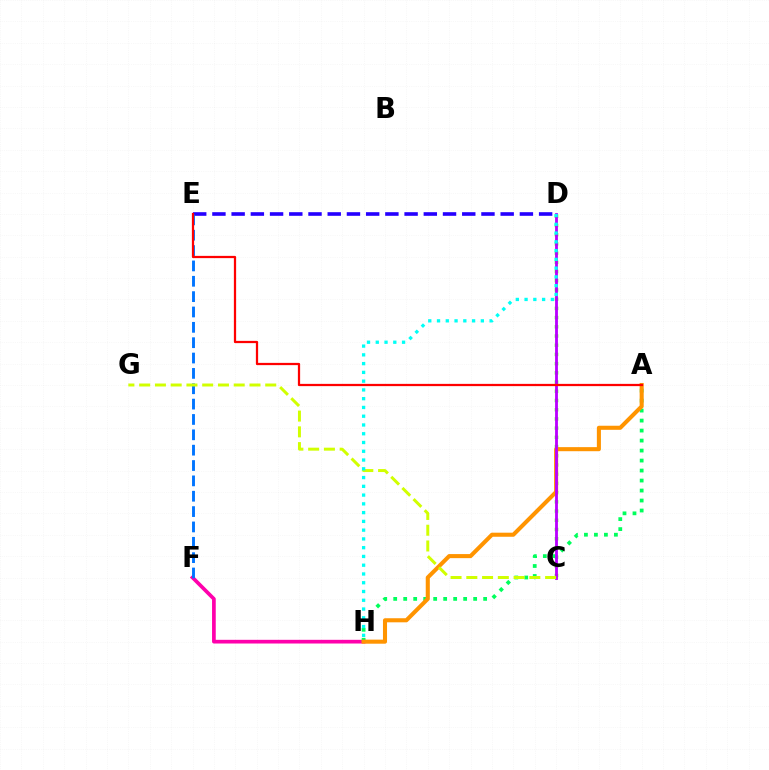{('F', 'H'): [{'color': '#ff00ac', 'line_style': 'solid', 'thickness': 2.66}], ('D', 'E'): [{'color': '#2500ff', 'line_style': 'dashed', 'thickness': 2.61}], ('C', 'D'): [{'color': '#3dff00', 'line_style': 'dotted', 'thickness': 2.5}, {'color': '#b900ff', 'line_style': 'solid', 'thickness': 2.03}], ('A', 'H'): [{'color': '#00ff5c', 'line_style': 'dotted', 'thickness': 2.71}, {'color': '#ff9400', 'line_style': 'solid', 'thickness': 2.93}], ('E', 'F'): [{'color': '#0074ff', 'line_style': 'dashed', 'thickness': 2.09}], ('C', 'G'): [{'color': '#d1ff00', 'line_style': 'dashed', 'thickness': 2.14}], ('D', 'H'): [{'color': '#00fff6', 'line_style': 'dotted', 'thickness': 2.38}], ('A', 'E'): [{'color': '#ff0000', 'line_style': 'solid', 'thickness': 1.62}]}